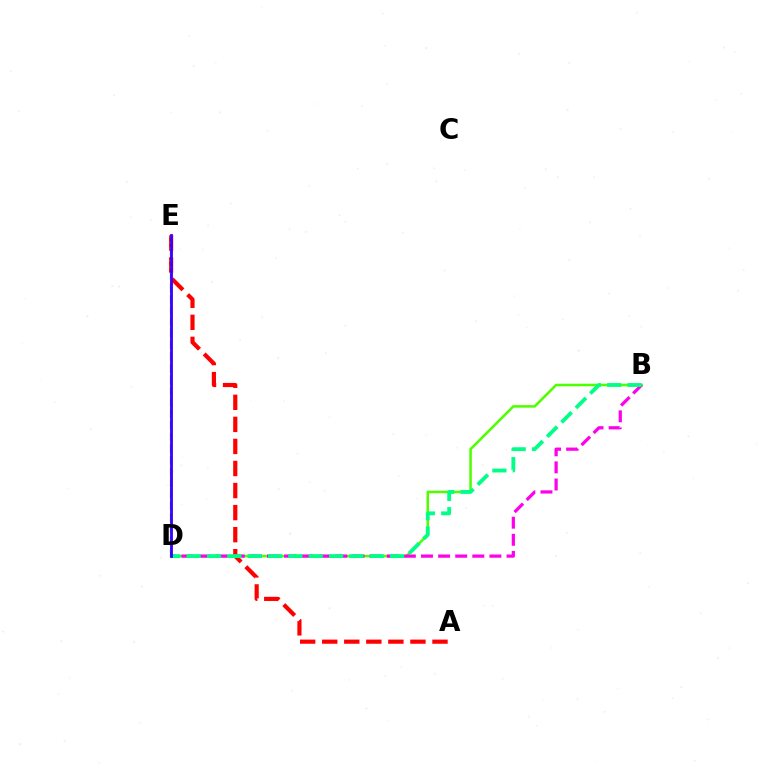{('D', 'E'): [{'color': '#009eff', 'line_style': 'dashed', 'thickness': 1.56}, {'color': '#ffd500', 'line_style': 'dotted', 'thickness': 1.68}, {'color': '#3700ff', 'line_style': 'solid', 'thickness': 2.03}], ('A', 'E'): [{'color': '#ff0000', 'line_style': 'dashed', 'thickness': 3.0}], ('B', 'D'): [{'color': '#4fff00', 'line_style': 'solid', 'thickness': 1.83}, {'color': '#ff00ed', 'line_style': 'dashed', 'thickness': 2.32}, {'color': '#00ff86', 'line_style': 'dashed', 'thickness': 2.76}]}